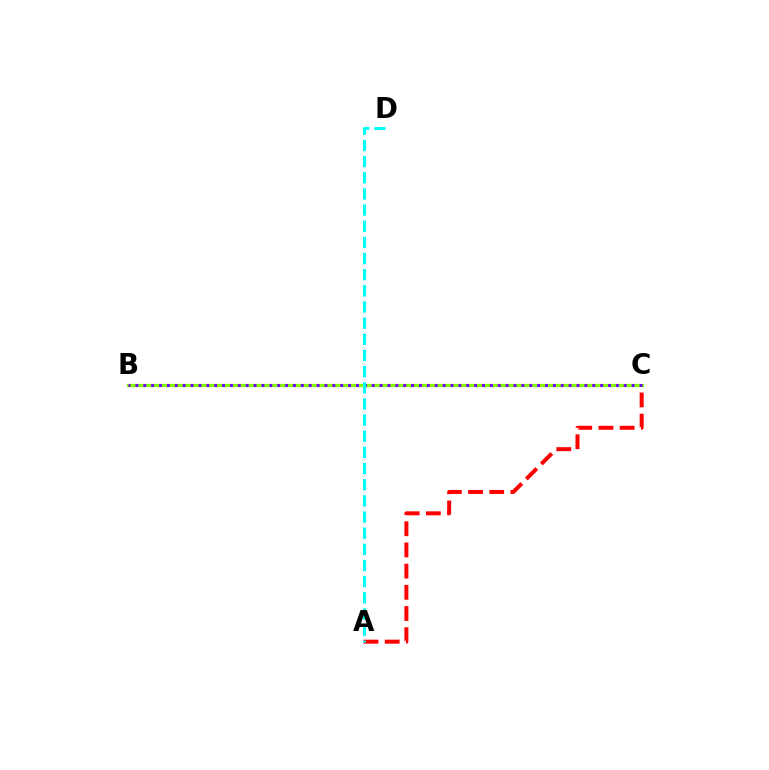{('A', 'C'): [{'color': '#ff0000', 'line_style': 'dashed', 'thickness': 2.88}], ('B', 'C'): [{'color': '#84ff00', 'line_style': 'solid', 'thickness': 2.35}, {'color': '#7200ff', 'line_style': 'dotted', 'thickness': 2.14}], ('A', 'D'): [{'color': '#00fff6', 'line_style': 'dashed', 'thickness': 2.19}]}